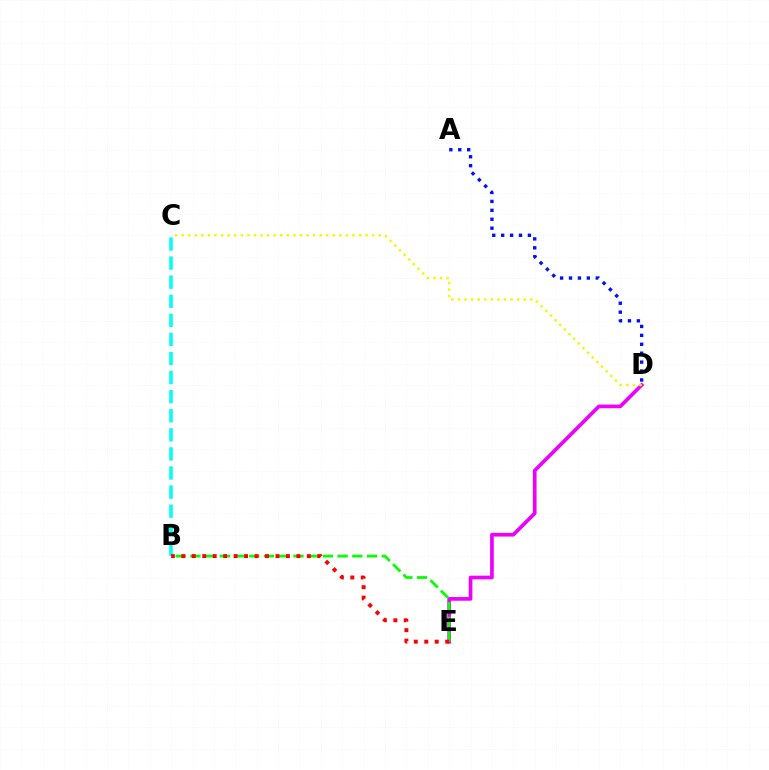{('D', 'E'): [{'color': '#ee00ff', 'line_style': 'solid', 'thickness': 2.65}], ('B', 'C'): [{'color': '#00fff6', 'line_style': 'dashed', 'thickness': 2.59}], ('C', 'D'): [{'color': '#fcf500', 'line_style': 'dotted', 'thickness': 1.79}], ('B', 'E'): [{'color': '#08ff00', 'line_style': 'dashed', 'thickness': 2.0}, {'color': '#ff0000', 'line_style': 'dotted', 'thickness': 2.84}], ('A', 'D'): [{'color': '#0010ff', 'line_style': 'dotted', 'thickness': 2.42}]}